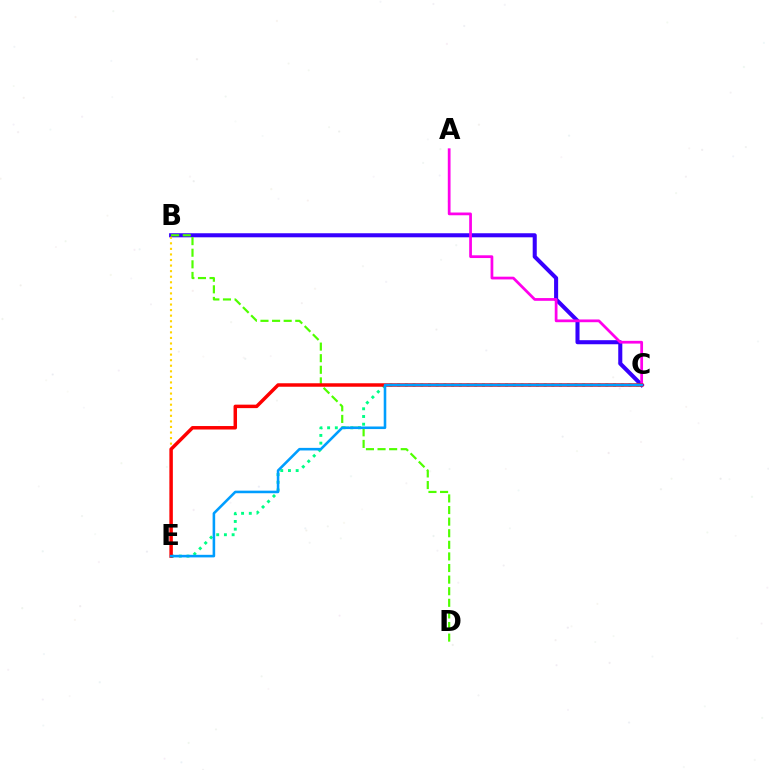{('B', 'C'): [{'color': '#3700ff', 'line_style': 'solid', 'thickness': 2.92}], ('A', 'C'): [{'color': '#ff00ed', 'line_style': 'solid', 'thickness': 1.98}], ('B', 'D'): [{'color': '#4fff00', 'line_style': 'dashed', 'thickness': 1.58}], ('C', 'E'): [{'color': '#00ff86', 'line_style': 'dotted', 'thickness': 2.1}, {'color': '#ff0000', 'line_style': 'solid', 'thickness': 2.5}, {'color': '#009eff', 'line_style': 'solid', 'thickness': 1.86}], ('B', 'E'): [{'color': '#ffd500', 'line_style': 'dotted', 'thickness': 1.51}]}